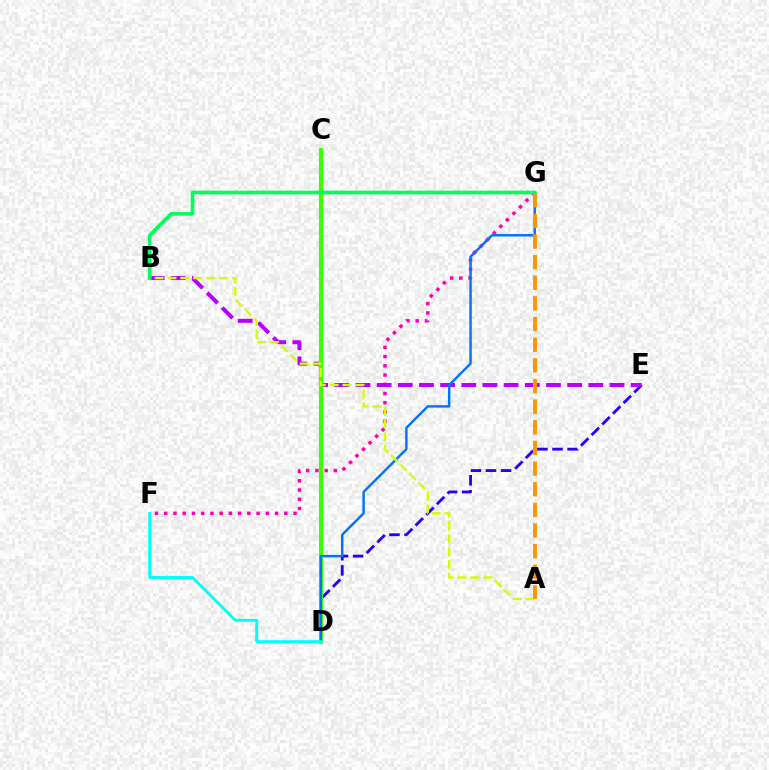{('F', 'G'): [{'color': '#ff00ac', 'line_style': 'dotted', 'thickness': 2.51}], ('D', 'E'): [{'color': '#2500ff', 'line_style': 'dashed', 'thickness': 2.05}], ('C', 'D'): [{'color': '#ff0000', 'line_style': 'dotted', 'thickness': 1.65}, {'color': '#3dff00', 'line_style': 'solid', 'thickness': 2.93}], ('B', 'E'): [{'color': '#b900ff', 'line_style': 'dashed', 'thickness': 2.88}], ('D', 'G'): [{'color': '#0074ff', 'line_style': 'solid', 'thickness': 1.77}], ('A', 'B'): [{'color': '#d1ff00', 'line_style': 'dashed', 'thickness': 1.74}], ('D', 'F'): [{'color': '#00fff6', 'line_style': 'solid', 'thickness': 2.1}], ('A', 'G'): [{'color': '#ff9400', 'line_style': 'dashed', 'thickness': 2.8}], ('B', 'G'): [{'color': '#00ff5c', 'line_style': 'solid', 'thickness': 2.62}]}